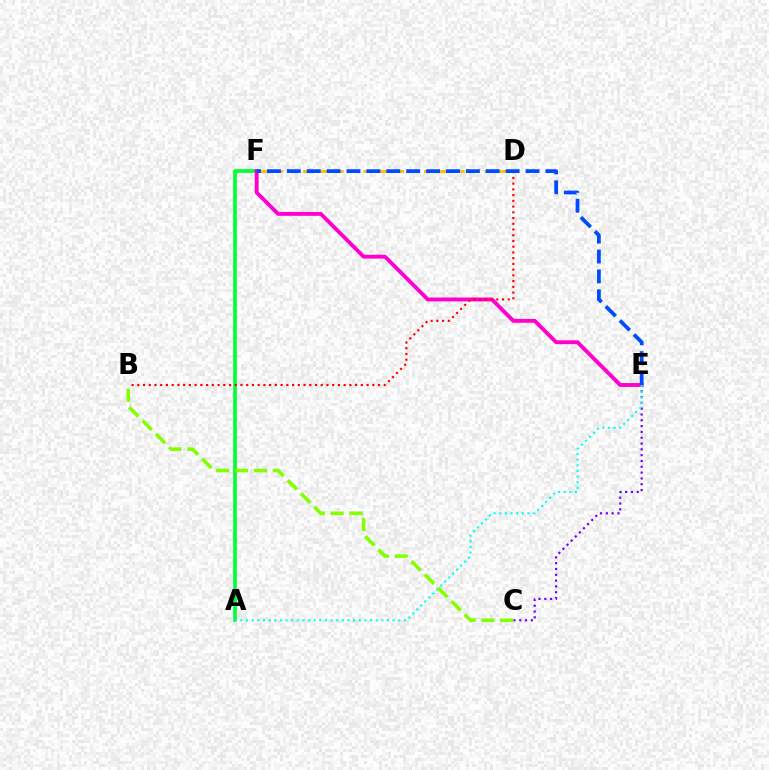{('A', 'F'): [{'color': '#00ff39', 'line_style': 'solid', 'thickness': 2.63}], ('E', 'F'): [{'color': '#ff00cf', 'line_style': 'solid', 'thickness': 2.79}, {'color': '#004bff', 'line_style': 'dashed', 'thickness': 2.7}], ('C', 'E'): [{'color': '#7200ff', 'line_style': 'dotted', 'thickness': 1.58}], ('D', 'F'): [{'color': '#ffbd00', 'line_style': 'dashed', 'thickness': 2.06}], ('B', 'D'): [{'color': '#ff0000', 'line_style': 'dotted', 'thickness': 1.56}], ('A', 'E'): [{'color': '#00fff6', 'line_style': 'dotted', 'thickness': 1.53}], ('B', 'C'): [{'color': '#84ff00', 'line_style': 'dashed', 'thickness': 2.56}]}